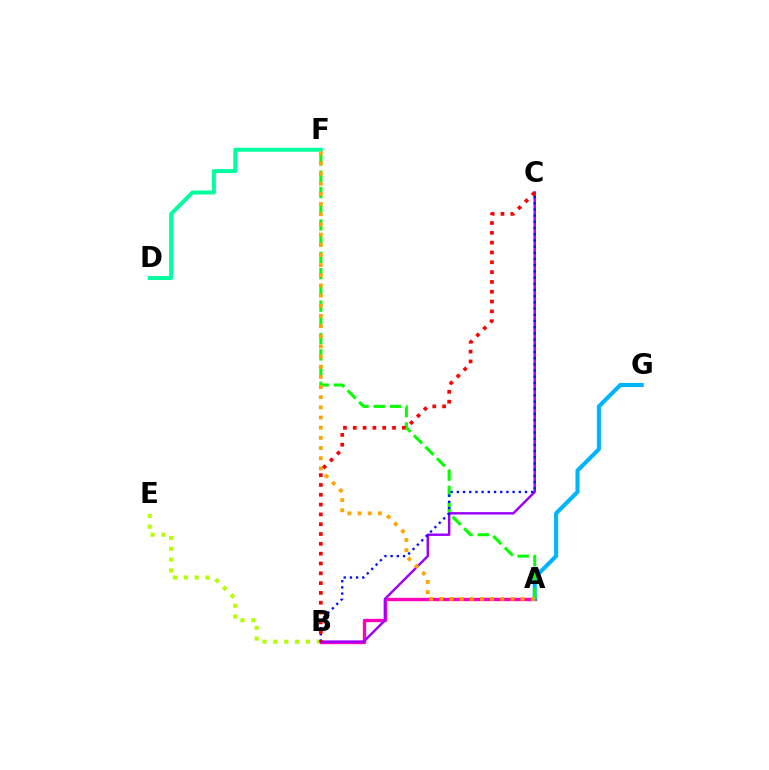{('B', 'E'): [{'color': '#b3ff00', 'line_style': 'dotted', 'thickness': 2.95}], ('A', 'B'): [{'color': '#ff00bd', 'line_style': 'solid', 'thickness': 2.42}], ('A', 'G'): [{'color': '#00b5ff', 'line_style': 'solid', 'thickness': 2.94}], ('A', 'F'): [{'color': '#08ff00', 'line_style': 'dashed', 'thickness': 2.21}, {'color': '#ffa500', 'line_style': 'dotted', 'thickness': 2.76}], ('B', 'C'): [{'color': '#9b00ff', 'line_style': 'solid', 'thickness': 1.75}, {'color': '#0010ff', 'line_style': 'dotted', 'thickness': 1.68}, {'color': '#ff0000', 'line_style': 'dotted', 'thickness': 2.67}], ('D', 'F'): [{'color': '#00ff9d', 'line_style': 'solid', 'thickness': 2.84}]}